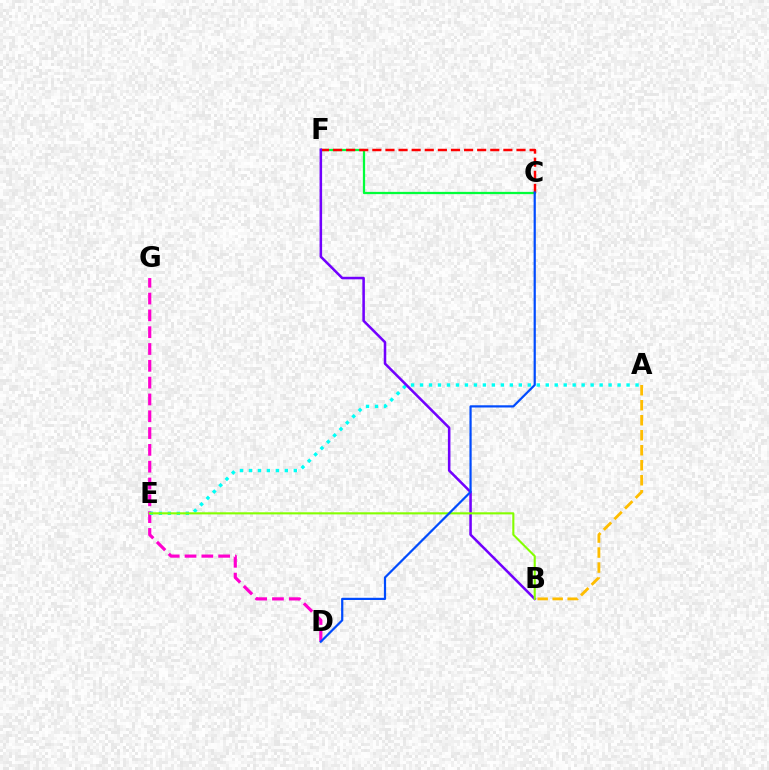{('C', 'F'): [{'color': '#00ff39', 'line_style': 'solid', 'thickness': 1.63}, {'color': '#ff0000', 'line_style': 'dashed', 'thickness': 1.78}], ('D', 'G'): [{'color': '#ff00cf', 'line_style': 'dashed', 'thickness': 2.28}], ('A', 'E'): [{'color': '#00fff6', 'line_style': 'dotted', 'thickness': 2.44}], ('B', 'F'): [{'color': '#7200ff', 'line_style': 'solid', 'thickness': 1.83}], ('B', 'E'): [{'color': '#84ff00', 'line_style': 'solid', 'thickness': 1.51}], ('C', 'D'): [{'color': '#004bff', 'line_style': 'solid', 'thickness': 1.59}], ('A', 'B'): [{'color': '#ffbd00', 'line_style': 'dashed', 'thickness': 2.04}]}